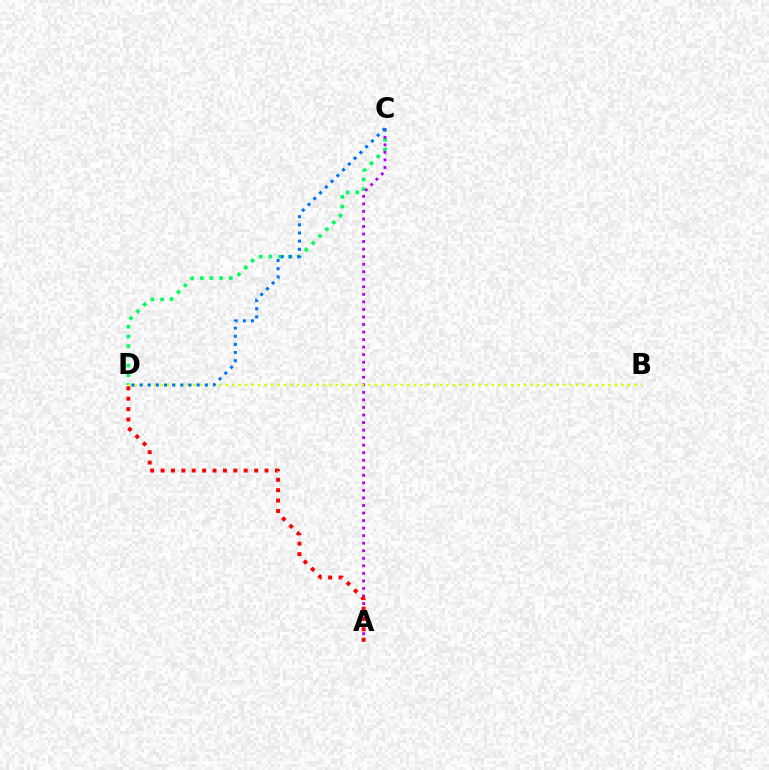{('C', 'D'): [{'color': '#00ff5c', 'line_style': 'dotted', 'thickness': 2.63}, {'color': '#0074ff', 'line_style': 'dotted', 'thickness': 2.21}], ('A', 'C'): [{'color': '#b900ff', 'line_style': 'dotted', 'thickness': 2.05}], ('B', 'D'): [{'color': '#d1ff00', 'line_style': 'dotted', 'thickness': 1.76}], ('A', 'D'): [{'color': '#ff0000', 'line_style': 'dotted', 'thickness': 2.82}]}